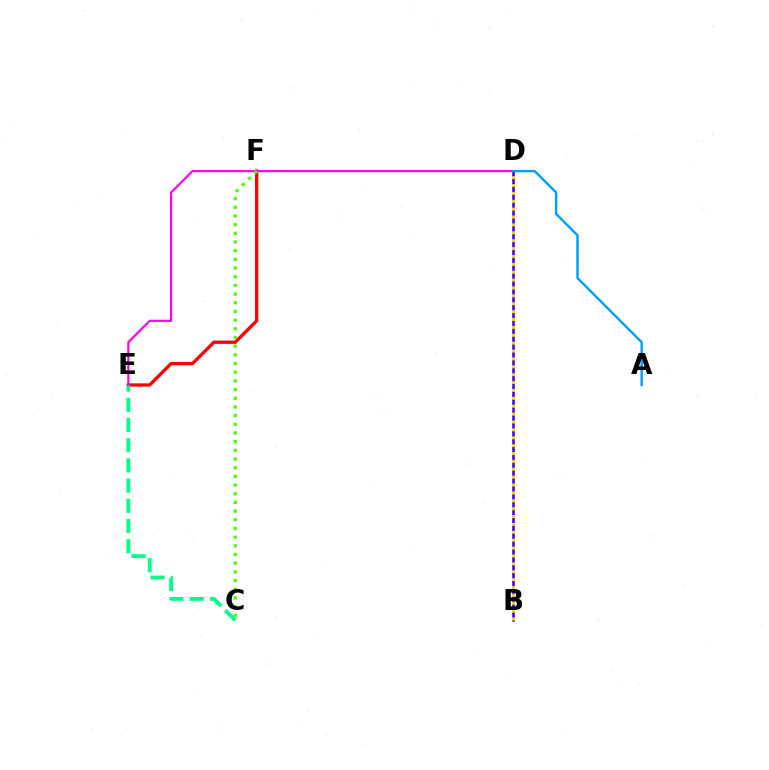{('E', 'F'): [{'color': '#ff0000', 'line_style': 'solid', 'thickness': 2.38}], ('C', 'E'): [{'color': '#00ff86', 'line_style': 'dashed', 'thickness': 2.74}], ('D', 'E'): [{'color': '#ff00ed', 'line_style': 'solid', 'thickness': 1.58}], ('B', 'D'): [{'color': '#3700ff', 'line_style': 'solid', 'thickness': 1.83}, {'color': '#ffd500', 'line_style': 'dotted', 'thickness': 2.14}], ('A', 'D'): [{'color': '#009eff', 'line_style': 'solid', 'thickness': 1.74}], ('C', 'F'): [{'color': '#4fff00', 'line_style': 'dotted', 'thickness': 2.36}]}